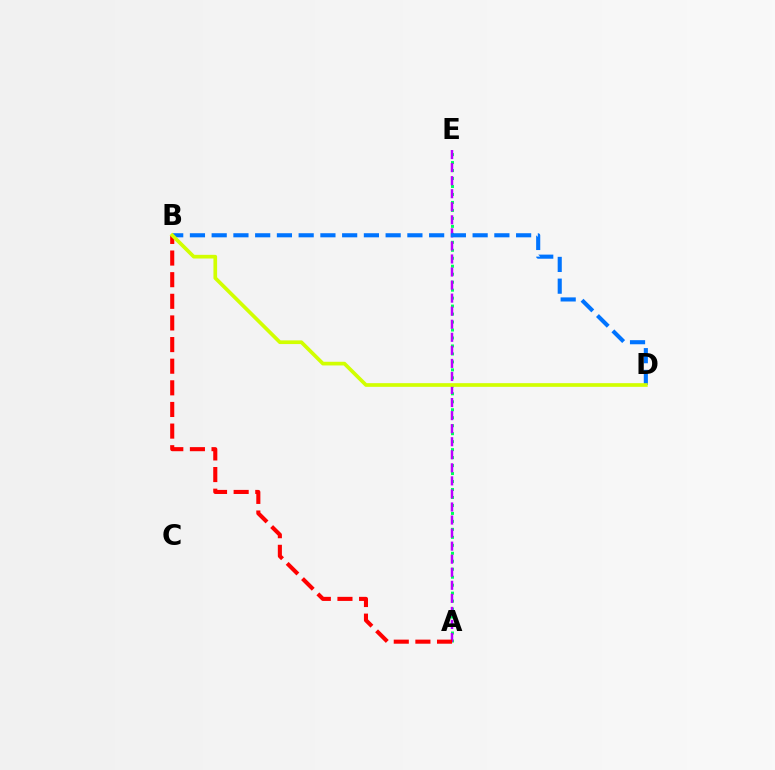{('A', 'E'): [{'color': '#00ff5c', 'line_style': 'dotted', 'thickness': 2.17}, {'color': '#b900ff', 'line_style': 'dashed', 'thickness': 1.77}], ('A', 'B'): [{'color': '#ff0000', 'line_style': 'dashed', 'thickness': 2.94}], ('B', 'D'): [{'color': '#0074ff', 'line_style': 'dashed', 'thickness': 2.95}, {'color': '#d1ff00', 'line_style': 'solid', 'thickness': 2.65}]}